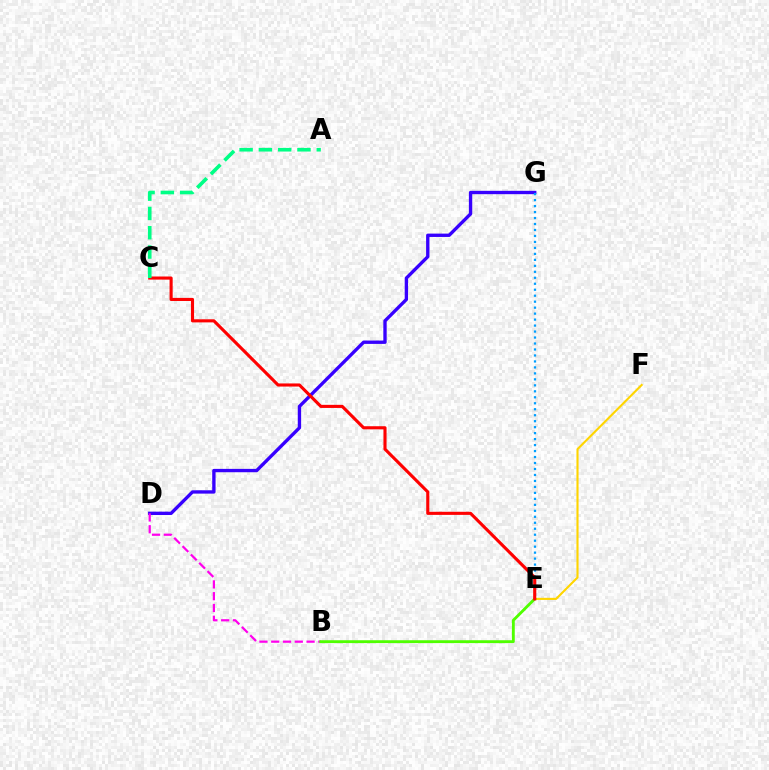{('D', 'G'): [{'color': '#3700ff', 'line_style': 'solid', 'thickness': 2.41}], ('B', 'D'): [{'color': '#ff00ed', 'line_style': 'dashed', 'thickness': 1.6}], ('E', 'G'): [{'color': '#009eff', 'line_style': 'dotted', 'thickness': 1.62}], ('E', 'F'): [{'color': '#ffd500', 'line_style': 'solid', 'thickness': 1.53}], ('B', 'E'): [{'color': '#4fff00', 'line_style': 'solid', 'thickness': 2.06}], ('C', 'E'): [{'color': '#ff0000', 'line_style': 'solid', 'thickness': 2.24}], ('A', 'C'): [{'color': '#00ff86', 'line_style': 'dashed', 'thickness': 2.62}]}